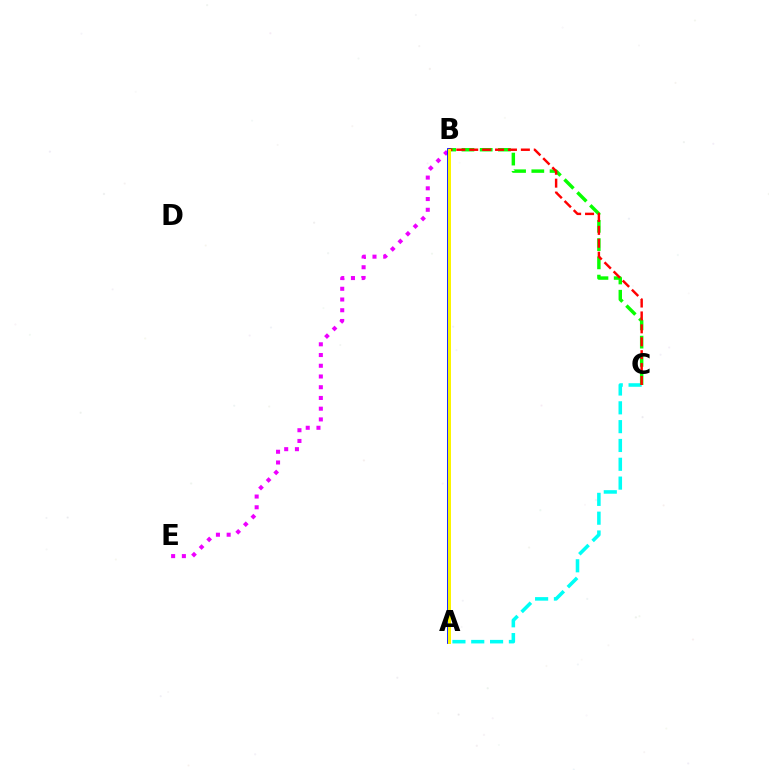{('B', 'E'): [{'color': '#ee00ff', 'line_style': 'dotted', 'thickness': 2.92}], ('A', 'C'): [{'color': '#00fff6', 'line_style': 'dashed', 'thickness': 2.56}], ('B', 'C'): [{'color': '#08ff00', 'line_style': 'dashed', 'thickness': 2.48}, {'color': '#ff0000', 'line_style': 'dashed', 'thickness': 1.75}], ('A', 'B'): [{'color': '#0010ff', 'line_style': 'solid', 'thickness': 2.72}, {'color': '#fcf500', 'line_style': 'solid', 'thickness': 2.16}]}